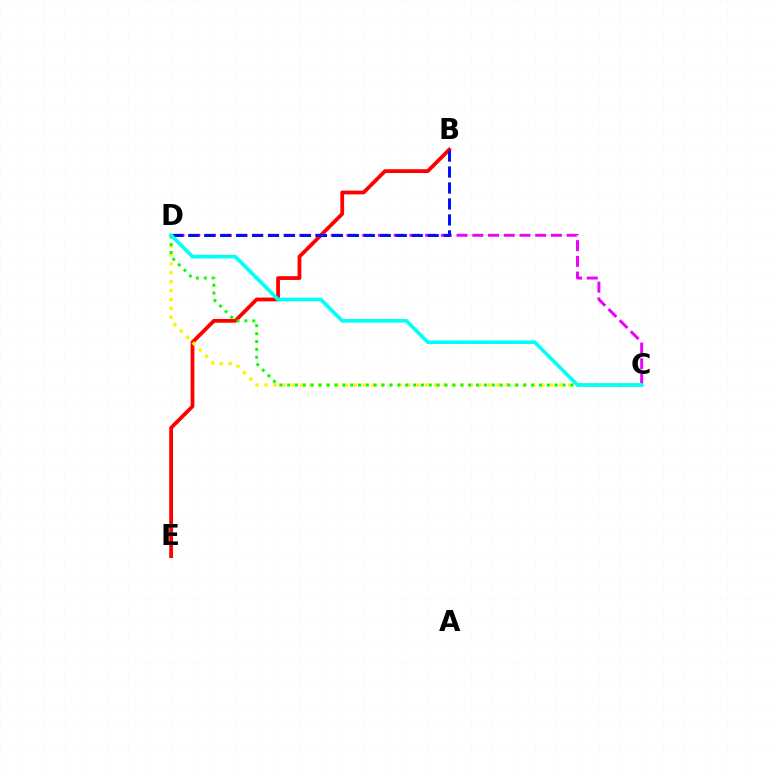{('C', 'D'): [{'color': '#ee00ff', 'line_style': 'dashed', 'thickness': 2.14}, {'color': '#fcf500', 'line_style': 'dotted', 'thickness': 2.43}, {'color': '#08ff00', 'line_style': 'dotted', 'thickness': 2.14}, {'color': '#00fff6', 'line_style': 'solid', 'thickness': 2.62}], ('B', 'E'): [{'color': '#ff0000', 'line_style': 'solid', 'thickness': 2.72}], ('B', 'D'): [{'color': '#0010ff', 'line_style': 'dashed', 'thickness': 2.17}]}